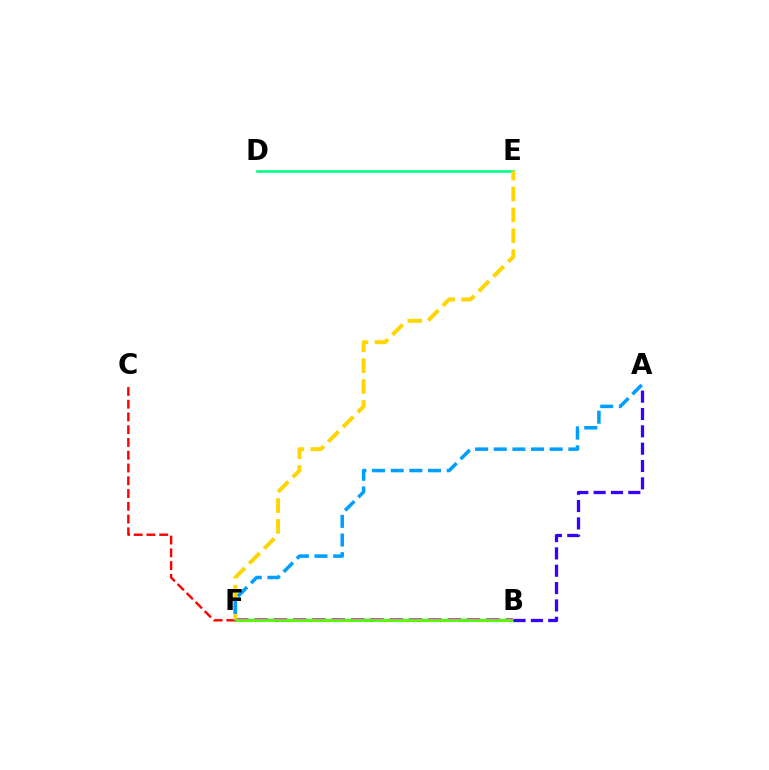{('B', 'F'): [{'color': '#ff00ed', 'line_style': 'dashed', 'thickness': 2.62}, {'color': '#4fff00', 'line_style': 'solid', 'thickness': 2.1}], ('A', 'B'): [{'color': '#3700ff', 'line_style': 'dashed', 'thickness': 2.36}], ('C', 'F'): [{'color': '#ff0000', 'line_style': 'dashed', 'thickness': 1.73}], ('D', 'E'): [{'color': '#00ff86', 'line_style': 'solid', 'thickness': 1.88}], ('E', 'F'): [{'color': '#ffd500', 'line_style': 'dashed', 'thickness': 2.83}], ('A', 'F'): [{'color': '#009eff', 'line_style': 'dashed', 'thickness': 2.53}]}